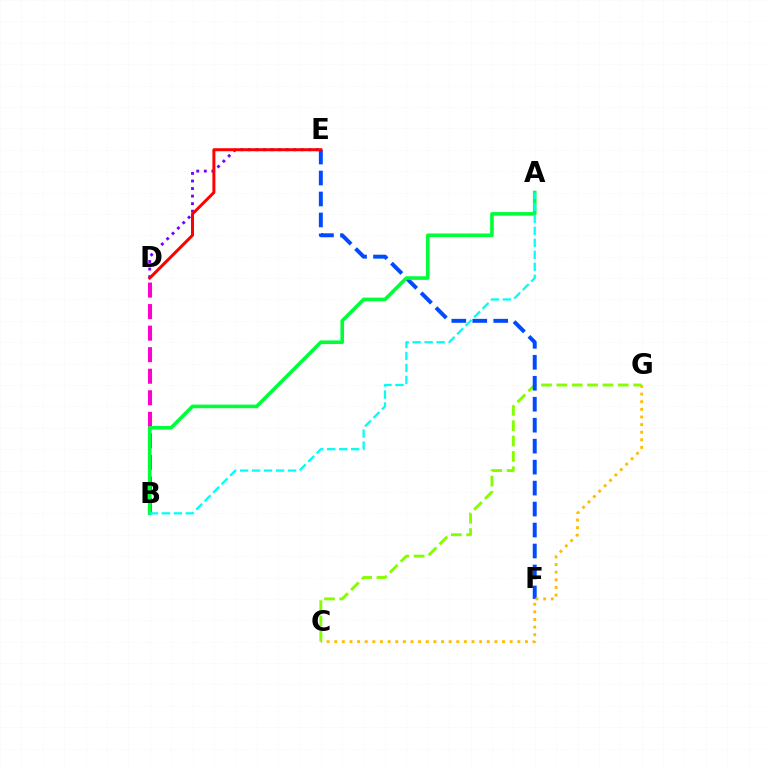{('D', 'E'): [{'color': '#7200ff', 'line_style': 'dotted', 'thickness': 2.05}, {'color': '#ff0000', 'line_style': 'solid', 'thickness': 2.16}], ('C', 'G'): [{'color': '#84ff00', 'line_style': 'dashed', 'thickness': 2.08}, {'color': '#ffbd00', 'line_style': 'dotted', 'thickness': 2.07}], ('B', 'D'): [{'color': '#ff00cf', 'line_style': 'dashed', 'thickness': 2.93}], ('E', 'F'): [{'color': '#004bff', 'line_style': 'dashed', 'thickness': 2.85}], ('A', 'B'): [{'color': '#00ff39', 'line_style': 'solid', 'thickness': 2.6}, {'color': '#00fff6', 'line_style': 'dashed', 'thickness': 1.63}]}